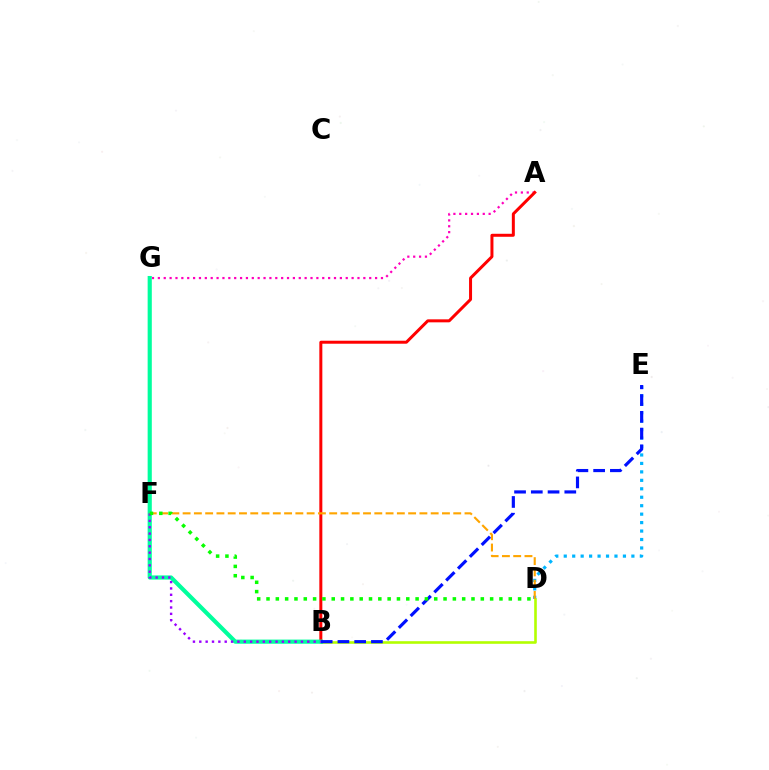{('D', 'E'): [{'color': '#00b5ff', 'line_style': 'dotted', 'thickness': 2.3}], ('A', 'G'): [{'color': '#ff00bd', 'line_style': 'dotted', 'thickness': 1.6}], ('A', 'B'): [{'color': '#ff0000', 'line_style': 'solid', 'thickness': 2.16}], ('B', 'D'): [{'color': '#b3ff00', 'line_style': 'solid', 'thickness': 1.88}], ('B', 'G'): [{'color': '#00ff9d', 'line_style': 'solid', 'thickness': 2.99}], ('D', 'F'): [{'color': '#ffa500', 'line_style': 'dashed', 'thickness': 1.53}, {'color': '#08ff00', 'line_style': 'dotted', 'thickness': 2.53}], ('B', 'E'): [{'color': '#0010ff', 'line_style': 'dashed', 'thickness': 2.27}], ('B', 'F'): [{'color': '#9b00ff', 'line_style': 'dotted', 'thickness': 1.73}]}